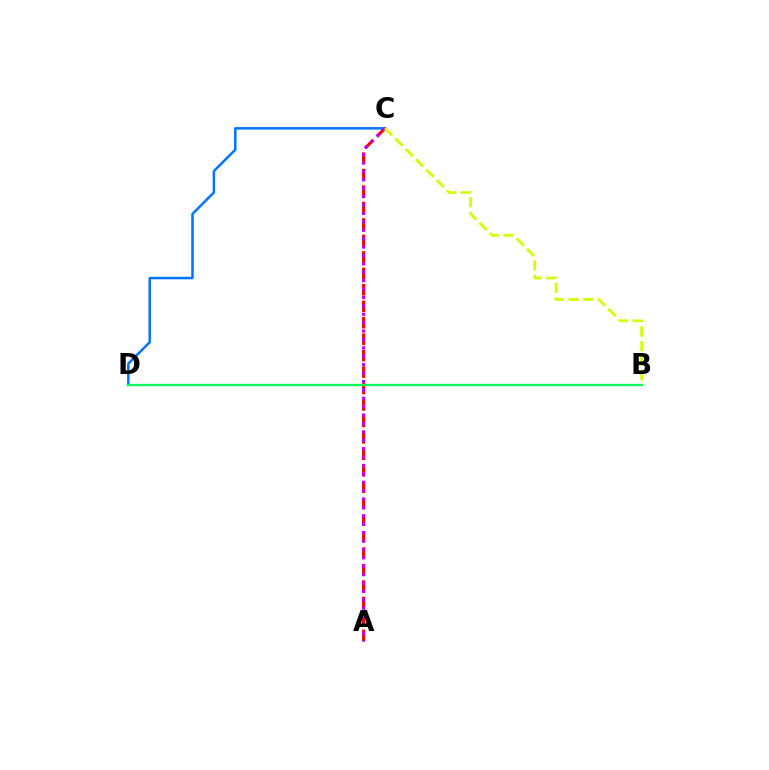{('C', 'D'): [{'color': '#0074ff', 'line_style': 'solid', 'thickness': 1.79}], ('A', 'C'): [{'color': '#ff0000', 'line_style': 'dashed', 'thickness': 2.24}, {'color': '#b900ff', 'line_style': 'dotted', 'thickness': 2.28}], ('B', 'D'): [{'color': '#00ff5c', 'line_style': 'solid', 'thickness': 1.68}], ('B', 'C'): [{'color': '#d1ff00', 'line_style': 'dashed', 'thickness': 1.98}]}